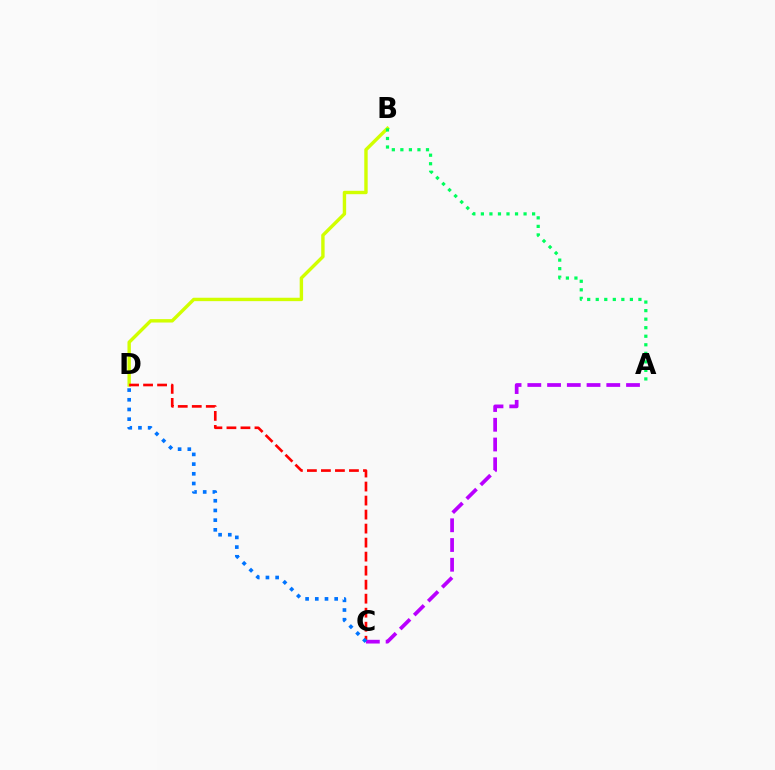{('B', 'D'): [{'color': '#d1ff00', 'line_style': 'solid', 'thickness': 2.45}], ('C', 'D'): [{'color': '#ff0000', 'line_style': 'dashed', 'thickness': 1.9}, {'color': '#0074ff', 'line_style': 'dotted', 'thickness': 2.63}], ('A', 'B'): [{'color': '#00ff5c', 'line_style': 'dotted', 'thickness': 2.32}], ('A', 'C'): [{'color': '#b900ff', 'line_style': 'dashed', 'thickness': 2.68}]}